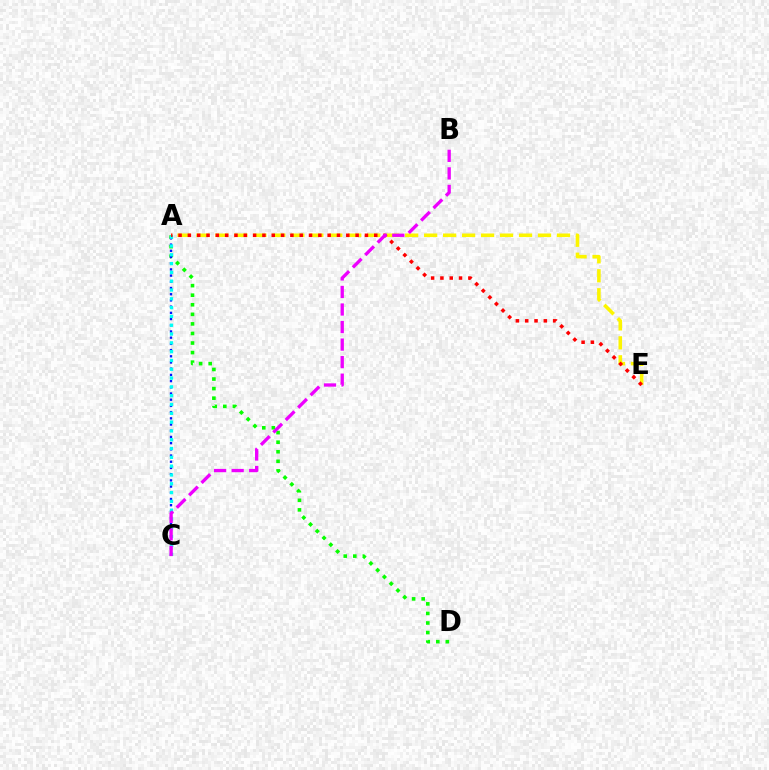{('A', 'D'): [{'color': '#08ff00', 'line_style': 'dotted', 'thickness': 2.6}], ('A', 'E'): [{'color': '#fcf500', 'line_style': 'dashed', 'thickness': 2.58}, {'color': '#ff0000', 'line_style': 'dotted', 'thickness': 2.53}], ('A', 'C'): [{'color': '#0010ff', 'line_style': 'dotted', 'thickness': 1.69}, {'color': '#00fff6', 'line_style': 'dotted', 'thickness': 2.39}], ('B', 'C'): [{'color': '#ee00ff', 'line_style': 'dashed', 'thickness': 2.38}]}